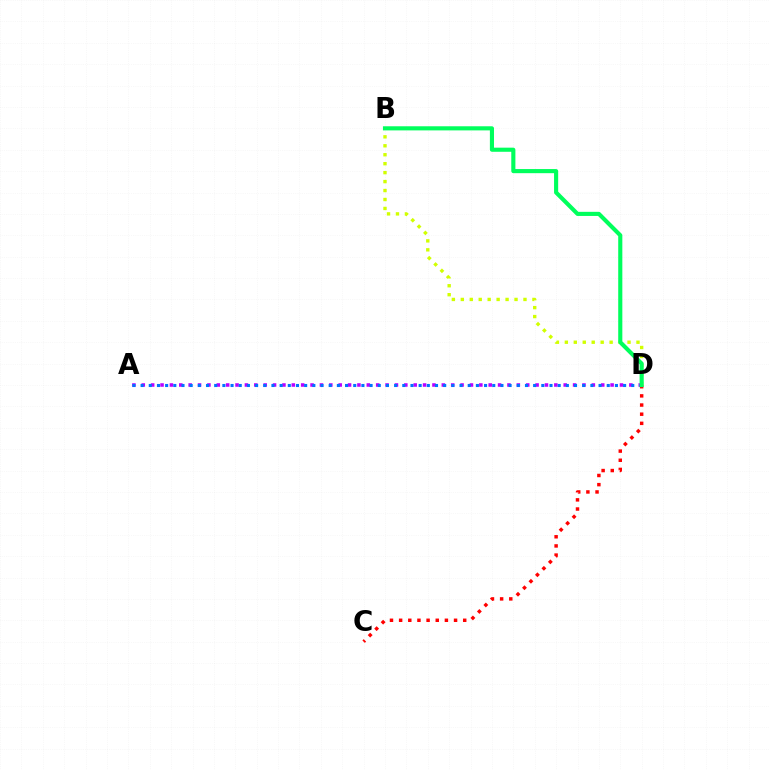{('C', 'D'): [{'color': '#ff0000', 'line_style': 'dotted', 'thickness': 2.49}], ('A', 'D'): [{'color': '#b900ff', 'line_style': 'dotted', 'thickness': 2.55}, {'color': '#0074ff', 'line_style': 'dotted', 'thickness': 2.22}], ('B', 'D'): [{'color': '#d1ff00', 'line_style': 'dotted', 'thickness': 2.43}, {'color': '#00ff5c', 'line_style': 'solid', 'thickness': 2.97}]}